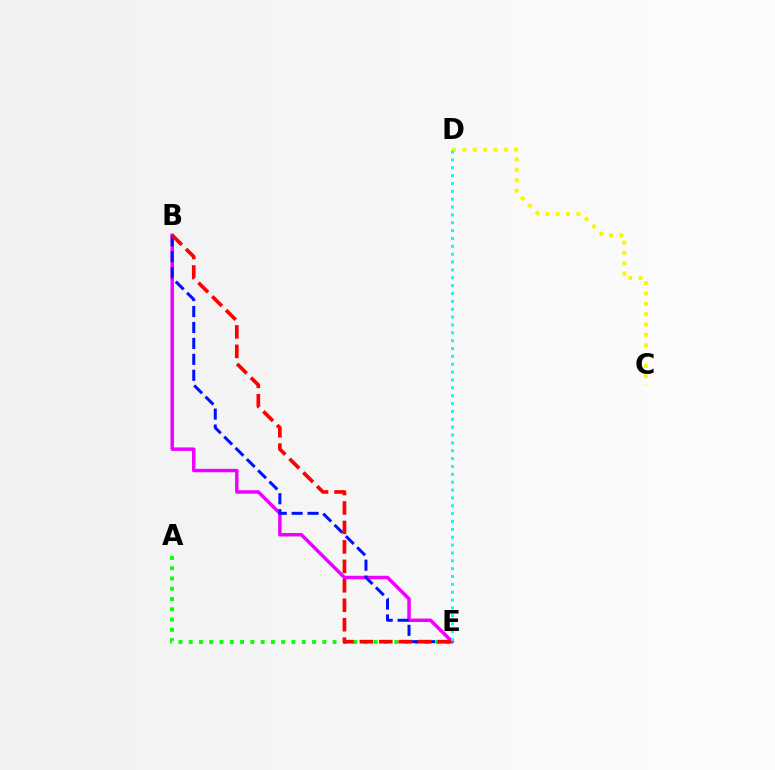{('A', 'E'): [{'color': '#08ff00', 'line_style': 'dotted', 'thickness': 2.79}], ('B', 'E'): [{'color': '#ee00ff', 'line_style': 'solid', 'thickness': 2.5}, {'color': '#0010ff', 'line_style': 'dashed', 'thickness': 2.16}, {'color': '#ff0000', 'line_style': 'dashed', 'thickness': 2.64}], ('C', 'D'): [{'color': '#fcf500', 'line_style': 'dotted', 'thickness': 2.81}], ('D', 'E'): [{'color': '#00fff6', 'line_style': 'dotted', 'thickness': 2.14}]}